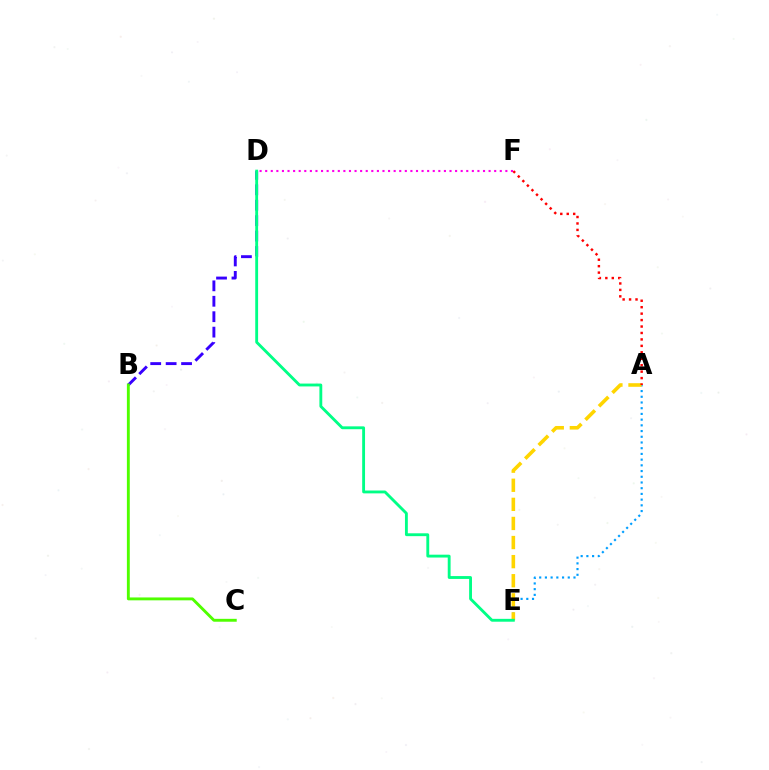{('A', 'E'): [{'color': '#009eff', 'line_style': 'dotted', 'thickness': 1.55}, {'color': '#ffd500', 'line_style': 'dashed', 'thickness': 2.59}], ('D', 'F'): [{'color': '#ff00ed', 'line_style': 'dotted', 'thickness': 1.52}], ('B', 'D'): [{'color': '#3700ff', 'line_style': 'dashed', 'thickness': 2.1}], ('D', 'E'): [{'color': '#00ff86', 'line_style': 'solid', 'thickness': 2.06}], ('A', 'F'): [{'color': '#ff0000', 'line_style': 'dotted', 'thickness': 1.75}], ('B', 'C'): [{'color': '#4fff00', 'line_style': 'solid', 'thickness': 2.08}]}